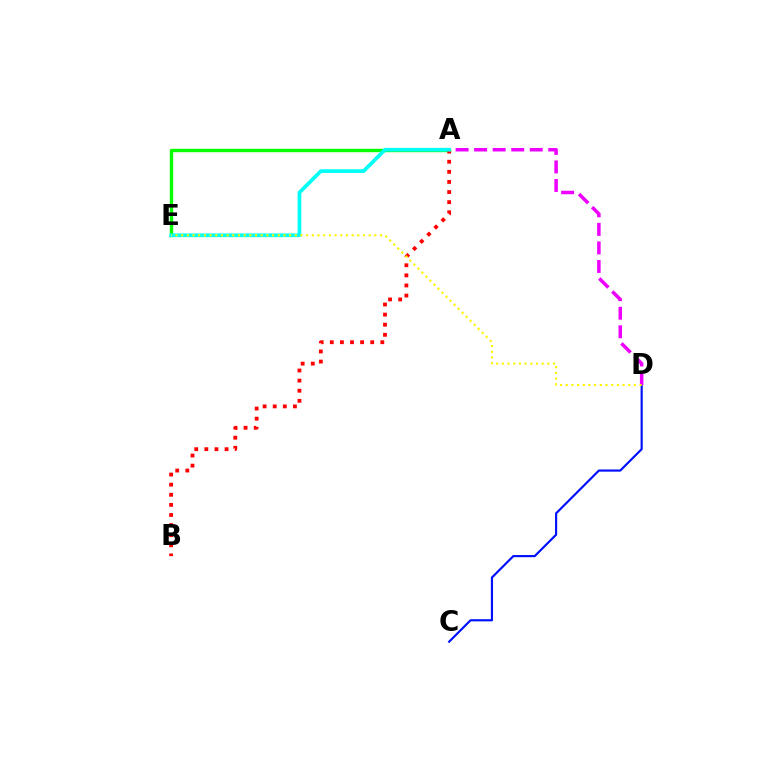{('A', 'E'): [{'color': '#08ff00', 'line_style': 'solid', 'thickness': 2.45}, {'color': '#00fff6', 'line_style': 'solid', 'thickness': 2.66}], ('A', 'B'): [{'color': '#ff0000', 'line_style': 'dotted', 'thickness': 2.75}], ('C', 'D'): [{'color': '#0010ff', 'line_style': 'solid', 'thickness': 1.56}], ('A', 'D'): [{'color': '#ee00ff', 'line_style': 'dashed', 'thickness': 2.52}], ('D', 'E'): [{'color': '#fcf500', 'line_style': 'dotted', 'thickness': 1.54}]}